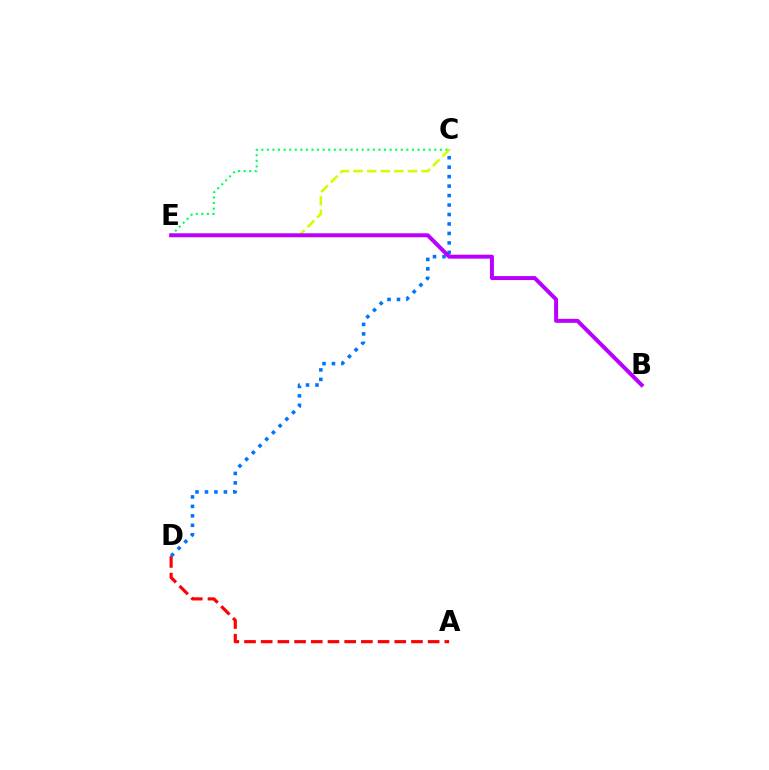{('A', 'D'): [{'color': '#ff0000', 'line_style': 'dashed', 'thickness': 2.27}], ('C', 'D'): [{'color': '#0074ff', 'line_style': 'dotted', 'thickness': 2.57}], ('C', 'E'): [{'color': '#00ff5c', 'line_style': 'dotted', 'thickness': 1.52}, {'color': '#d1ff00', 'line_style': 'dashed', 'thickness': 1.85}], ('B', 'E'): [{'color': '#b900ff', 'line_style': 'solid', 'thickness': 2.86}]}